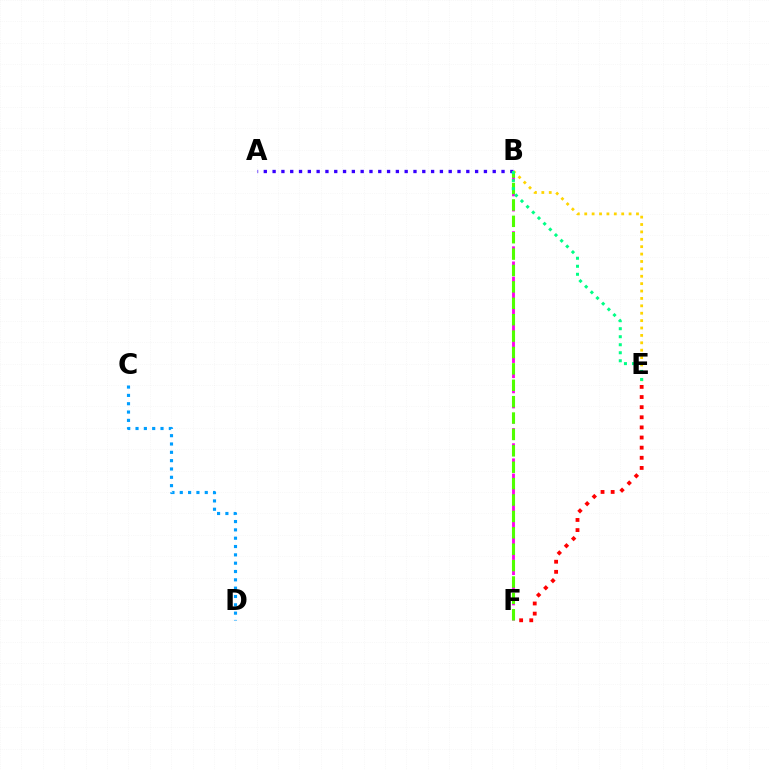{('B', 'F'): [{'color': '#ff00ed', 'line_style': 'dashed', 'thickness': 2.06}, {'color': '#4fff00', 'line_style': 'dashed', 'thickness': 2.23}], ('A', 'B'): [{'color': '#3700ff', 'line_style': 'dotted', 'thickness': 2.39}], ('B', 'E'): [{'color': '#ffd500', 'line_style': 'dotted', 'thickness': 2.01}, {'color': '#00ff86', 'line_style': 'dotted', 'thickness': 2.18}], ('E', 'F'): [{'color': '#ff0000', 'line_style': 'dotted', 'thickness': 2.75}], ('C', 'D'): [{'color': '#009eff', 'line_style': 'dotted', 'thickness': 2.26}]}